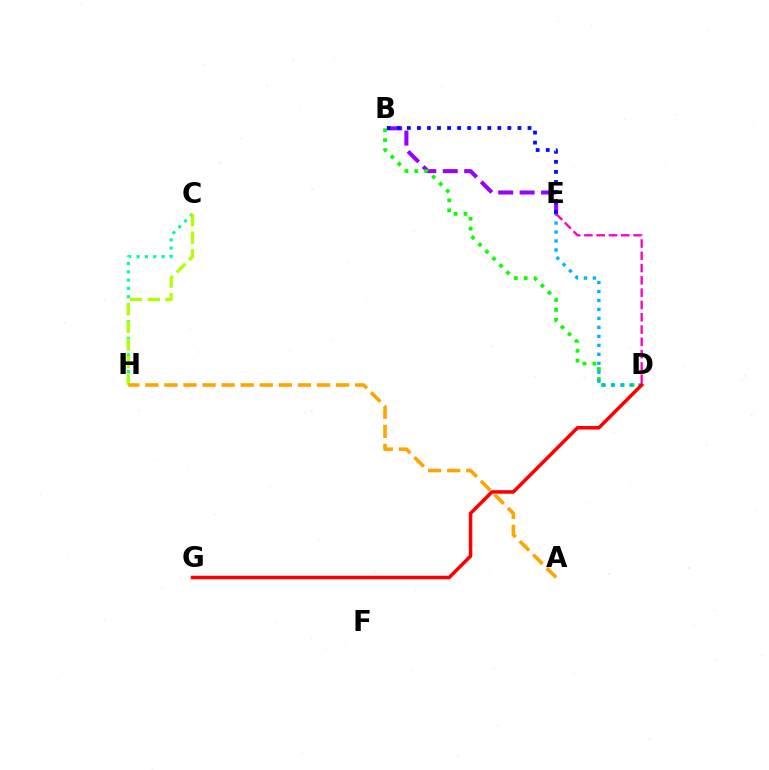{('B', 'E'): [{'color': '#9b00ff', 'line_style': 'dashed', 'thickness': 2.91}, {'color': '#0010ff', 'line_style': 'dotted', 'thickness': 2.73}], ('C', 'H'): [{'color': '#00ff9d', 'line_style': 'dotted', 'thickness': 2.26}, {'color': '#b3ff00', 'line_style': 'dashed', 'thickness': 2.39}], ('B', 'D'): [{'color': '#08ff00', 'line_style': 'dotted', 'thickness': 2.7}], ('D', 'E'): [{'color': '#00b5ff', 'line_style': 'dotted', 'thickness': 2.44}, {'color': '#ff00bd', 'line_style': 'dashed', 'thickness': 1.67}], ('D', 'G'): [{'color': '#ff0000', 'line_style': 'solid', 'thickness': 2.54}], ('A', 'H'): [{'color': '#ffa500', 'line_style': 'dashed', 'thickness': 2.59}]}